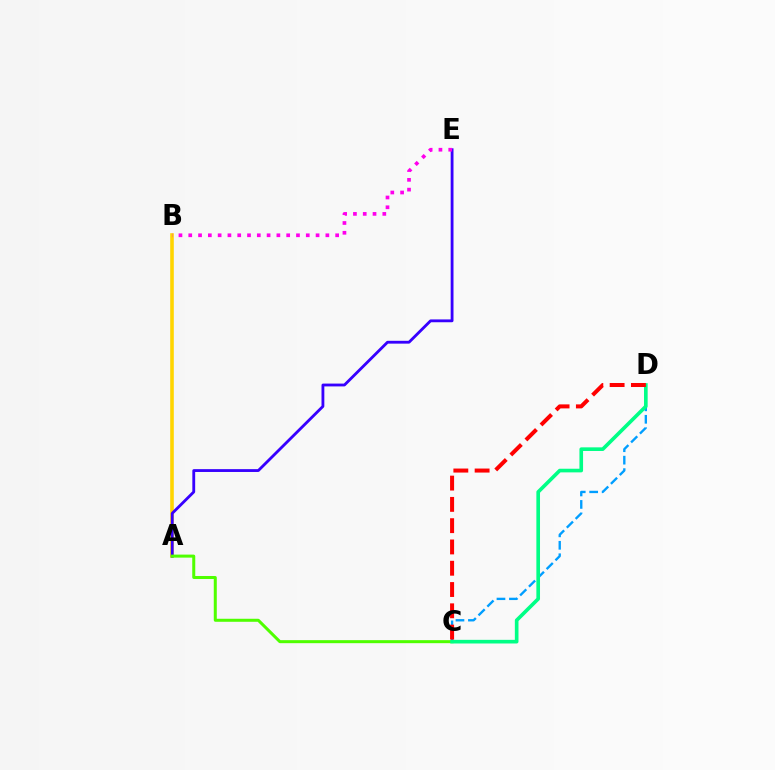{('A', 'B'): [{'color': '#ffd500', 'line_style': 'solid', 'thickness': 2.59}], ('A', 'E'): [{'color': '#3700ff', 'line_style': 'solid', 'thickness': 2.04}], ('B', 'E'): [{'color': '#ff00ed', 'line_style': 'dotted', 'thickness': 2.66}], ('A', 'C'): [{'color': '#4fff00', 'line_style': 'solid', 'thickness': 2.17}], ('C', 'D'): [{'color': '#009eff', 'line_style': 'dashed', 'thickness': 1.69}, {'color': '#00ff86', 'line_style': 'solid', 'thickness': 2.62}, {'color': '#ff0000', 'line_style': 'dashed', 'thickness': 2.89}]}